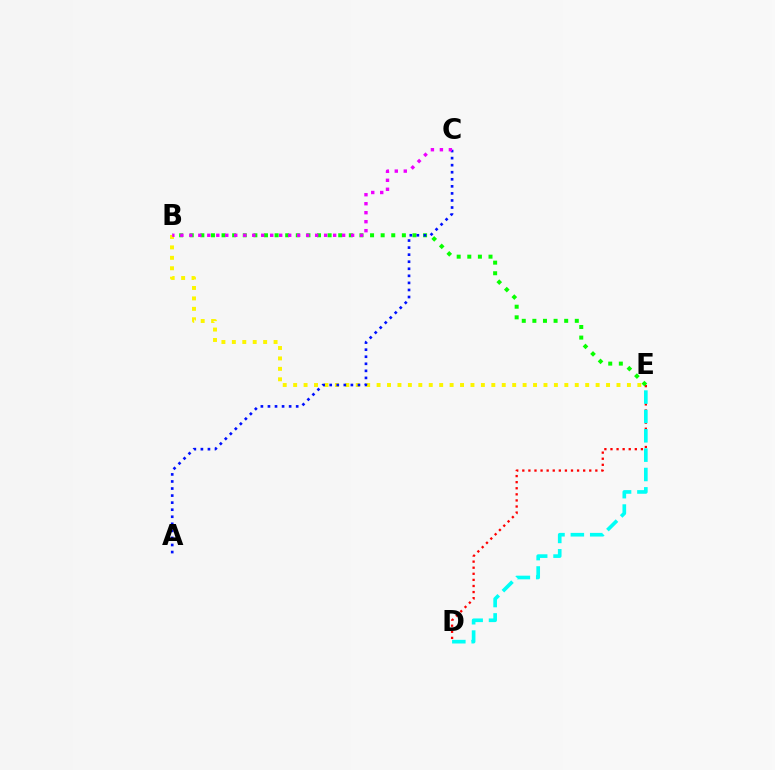{('D', 'E'): [{'color': '#ff0000', 'line_style': 'dotted', 'thickness': 1.65}, {'color': '#00fff6', 'line_style': 'dashed', 'thickness': 2.63}], ('B', 'E'): [{'color': '#08ff00', 'line_style': 'dotted', 'thickness': 2.88}, {'color': '#fcf500', 'line_style': 'dotted', 'thickness': 2.83}], ('A', 'C'): [{'color': '#0010ff', 'line_style': 'dotted', 'thickness': 1.92}], ('B', 'C'): [{'color': '#ee00ff', 'line_style': 'dotted', 'thickness': 2.44}]}